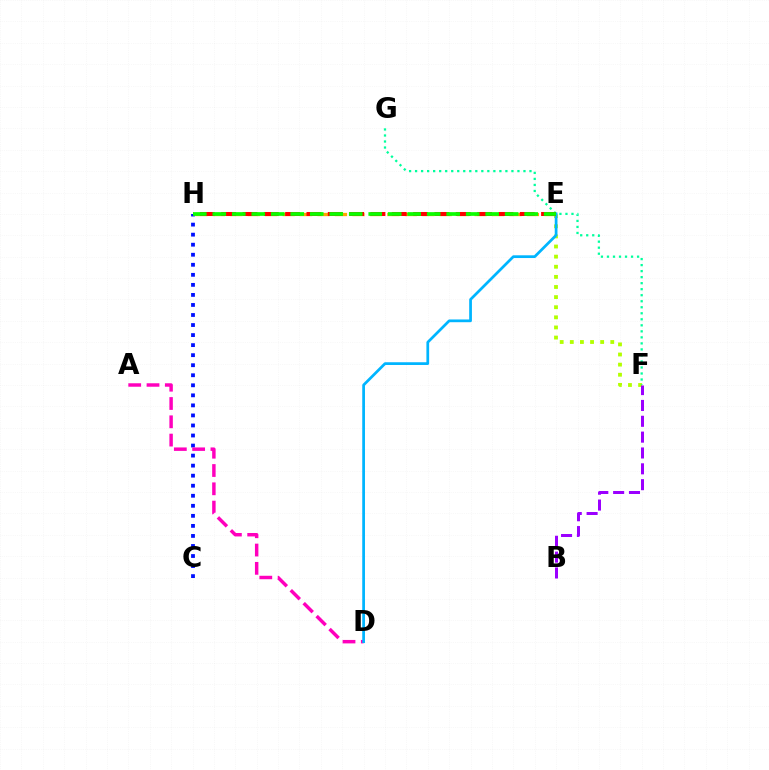{('C', 'H'): [{'color': '#0010ff', 'line_style': 'dotted', 'thickness': 2.73}], ('E', 'F'): [{'color': '#b3ff00', 'line_style': 'dotted', 'thickness': 2.75}], ('E', 'H'): [{'color': '#ffa500', 'line_style': 'dashed', 'thickness': 2.37}, {'color': '#ff0000', 'line_style': 'dashed', 'thickness': 2.9}, {'color': '#08ff00', 'line_style': 'dashed', 'thickness': 2.65}], ('A', 'D'): [{'color': '#ff00bd', 'line_style': 'dashed', 'thickness': 2.49}], ('F', 'G'): [{'color': '#00ff9d', 'line_style': 'dotted', 'thickness': 1.64}], ('D', 'E'): [{'color': '#00b5ff', 'line_style': 'solid', 'thickness': 1.97}], ('B', 'F'): [{'color': '#9b00ff', 'line_style': 'dashed', 'thickness': 2.15}]}